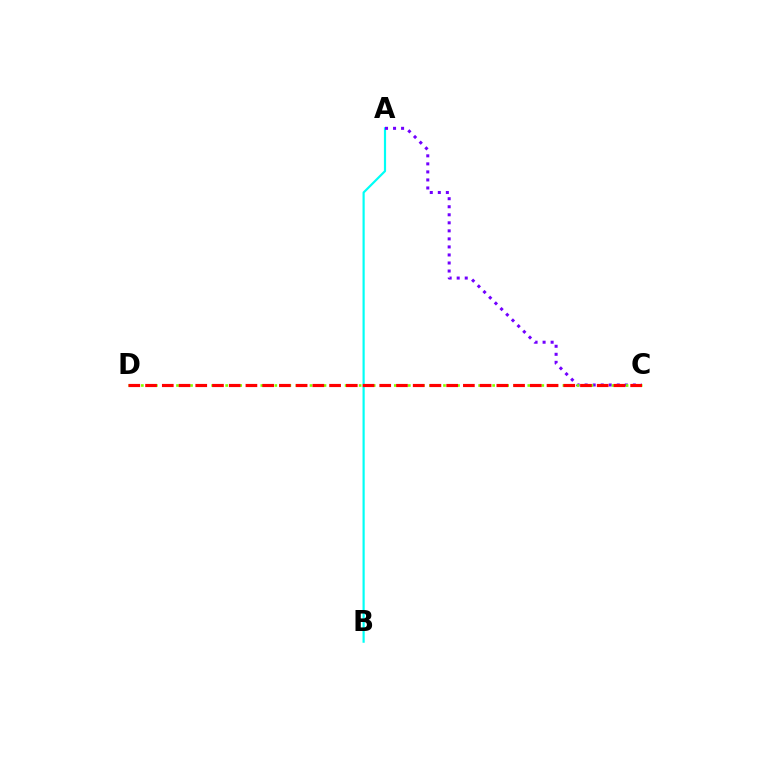{('A', 'B'): [{'color': '#00fff6', 'line_style': 'solid', 'thickness': 1.57}], ('A', 'C'): [{'color': '#7200ff', 'line_style': 'dotted', 'thickness': 2.18}], ('C', 'D'): [{'color': '#84ff00', 'line_style': 'dotted', 'thickness': 1.91}, {'color': '#ff0000', 'line_style': 'dashed', 'thickness': 2.27}]}